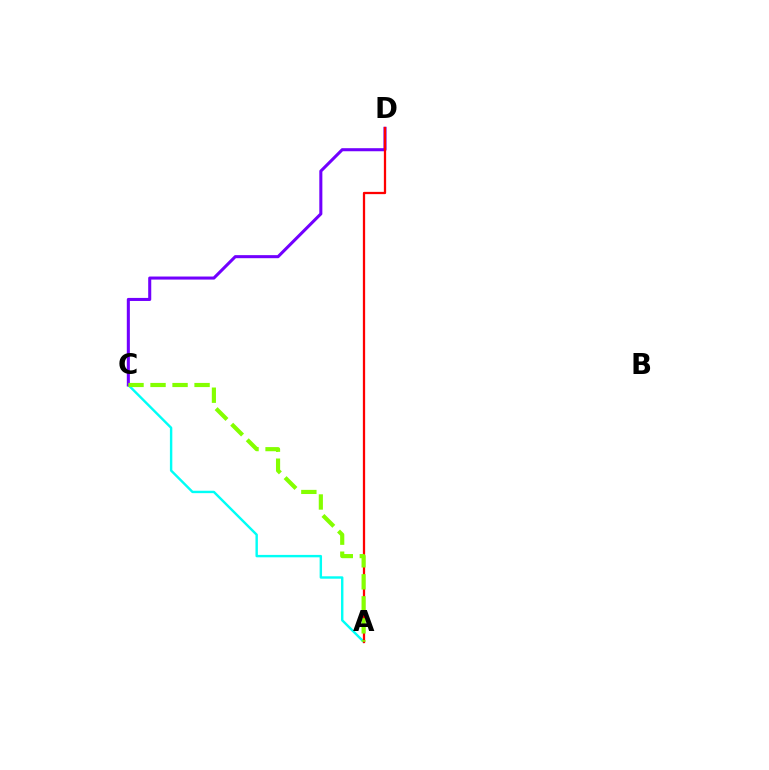{('A', 'C'): [{'color': '#00fff6', 'line_style': 'solid', 'thickness': 1.74}, {'color': '#84ff00', 'line_style': 'dashed', 'thickness': 2.99}], ('C', 'D'): [{'color': '#7200ff', 'line_style': 'solid', 'thickness': 2.2}], ('A', 'D'): [{'color': '#ff0000', 'line_style': 'solid', 'thickness': 1.64}]}